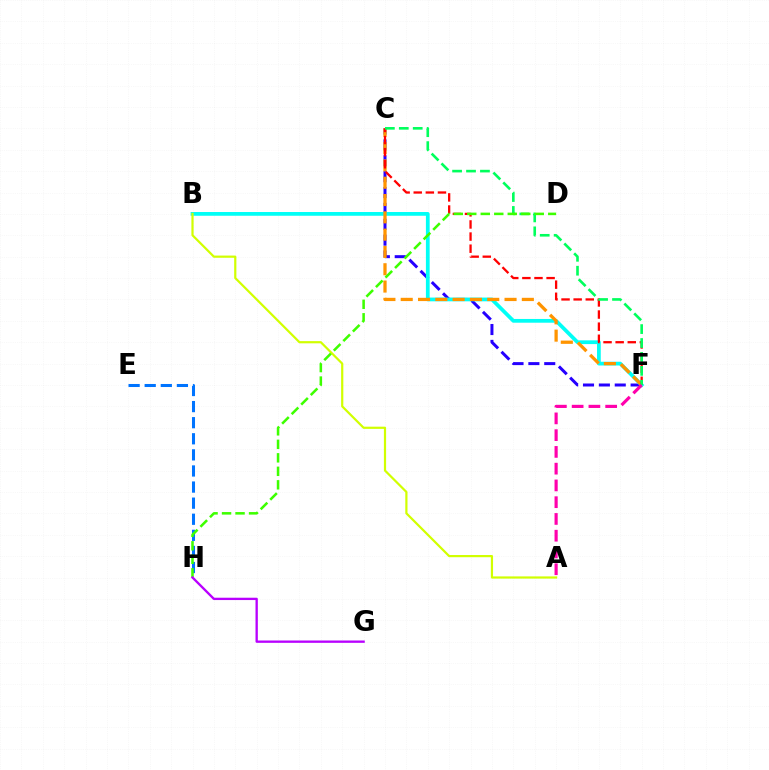{('C', 'F'): [{'color': '#2500ff', 'line_style': 'dashed', 'thickness': 2.16}, {'color': '#ff9400', 'line_style': 'dashed', 'thickness': 2.35}, {'color': '#ff0000', 'line_style': 'dashed', 'thickness': 1.65}, {'color': '#00ff5c', 'line_style': 'dashed', 'thickness': 1.89}], ('B', 'F'): [{'color': '#00fff6', 'line_style': 'solid', 'thickness': 2.7}], ('A', 'B'): [{'color': '#d1ff00', 'line_style': 'solid', 'thickness': 1.59}], ('E', 'H'): [{'color': '#0074ff', 'line_style': 'dashed', 'thickness': 2.19}], ('D', 'H'): [{'color': '#3dff00', 'line_style': 'dashed', 'thickness': 1.83}], ('A', 'F'): [{'color': '#ff00ac', 'line_style': 'dashed', 'thickness': 2.28}], ('G', 'H'): [{'color': '#b900ff', 'line_style': 'solid', 'thickness': 1.68}]}